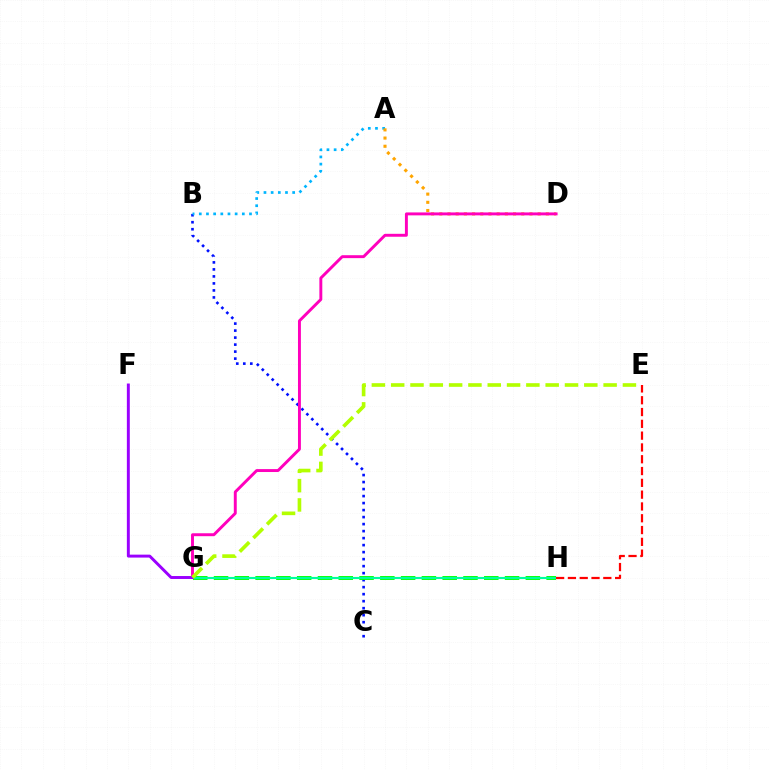{('B', 'C'): [{'color': '#0010ff', 'line_style': 'dotted', 'thickness': 1.9}], ('A', 'B'): [{'color': '#00b5ff', 'line_style': 'dotted', 'thickness': 1.95}], ('A', 'D'): [{'color': '#ffa500', 'line_style': 'dotted', 'thickness': 2.23}], ('D', 'G'): [{'color': '#ff00bd', 'line_style': 'solid', 'thickness': 2.11}], ('G', 'H'): [{'color': '#08ff00', 'line_style': 'dashed', 'thickness': 2.82}, {'color': '#00ff9d', 'line_style': 'solid', 'thickness': 1.53}], ('E', 'H'): [{'color': '#ff0000', 'line_style': 'dashed', 'thickness': 1.6}], ('F', 'G'): [{'color': '#9b00ff', 'line_style': 'solid', 'thickness': 2.12}], ('E', 'G'): [{'color': '#b3ff00', 'line_style': 'dashed', 'thickness': 2.62}]}